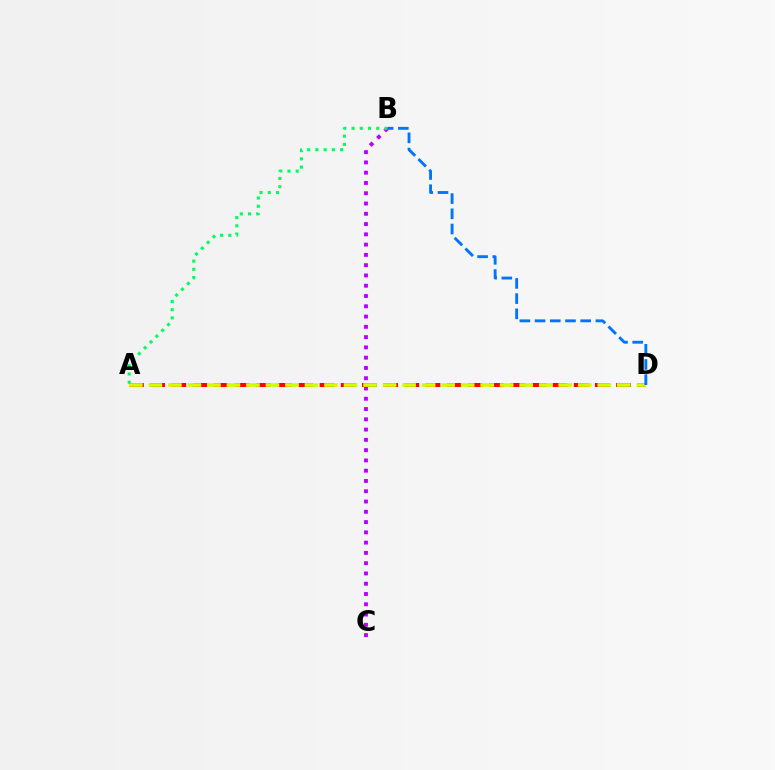{('A', 'D'): [{'color': '#ff0000', 'line_style': 'dashed', 'thickness': 2.88}, {'color': '#d1ff00', 'line_style': 'dashed', 'thickness': 2.65}], ('B', 'C'): [{'color': '#b900ff', 'line_style': 'dotted', 'thickness': 2.79}], ('A', 'B'): [{'color': '#00ff5c', 'line_style': 'dotted', 'thickness': 2.23}], ('B', 'D'): [{'color': '#0074ff', 'line_style': 'dashed', 'thickness': 2.07}]}